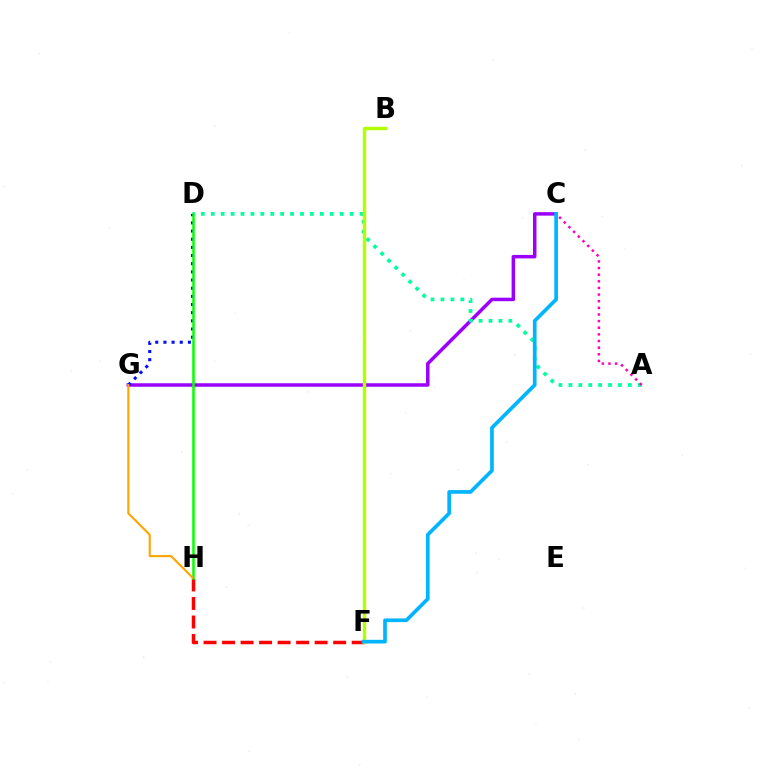{('C', 'G'): [{'color': '#9b00ff', 'line_style': 'solid', 'thickness': 2.51}], ('A', 'D'): [{'color': '#00ff9d', 'line_style': 'dotted', 'thickness': 2.69}], ('F', 'H'): [{'color': '#ff0000', 'line_style': 'dashed', 'thickness': 2.52}], ('A', 'C'): [{'color': '#ff00bd', 'line_style': 'dotted', 'thickness': 1.8}], ('D', 'G'): [{'color': '#0010ff', 'line_style': 'dotted', 'thickness': 2.22}], ('D', 'H'): [{'color': '#08ff00', 'line_style': 'solid', 'thickness': 1.8}], ('B', 'F'): [{'color': '#b3ff00', 'line_style': 'solid', 'thickness': 2.45}], ('G', 'H'): [{'color': '#ffa500', 'line_style': 'solid', 'thickness': 1.52}], ('C', 'F'): [{'color': '#00b5ff', 'line_style': 'solid', 'thickness': 2.65}]}